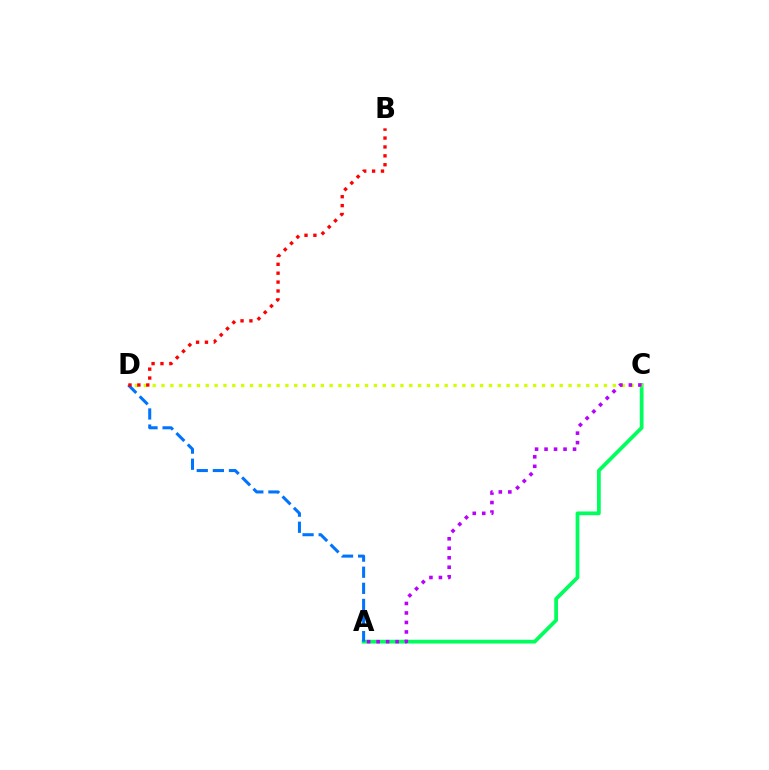{('A', 'C'): [{'color': '#00ff5c', 'line_style': 'solid', 'thickness': 2.7}, {'color': '#b900ff', 'line_style': 'dotted', 'thickness': 2.58}], ('C', 'D'): [{'color': '#d1ff00', 'line_style': 'dotted', 'thickness': 2.4}], ('A', 'D'): [{'color': '#0074ff', 'line_style': 'dashed', 'thickness': 2.19}], ('B', 'D'): [{'color': '#ff0000', 'line_style': 'dotted', 'thickness': 2.42}]}